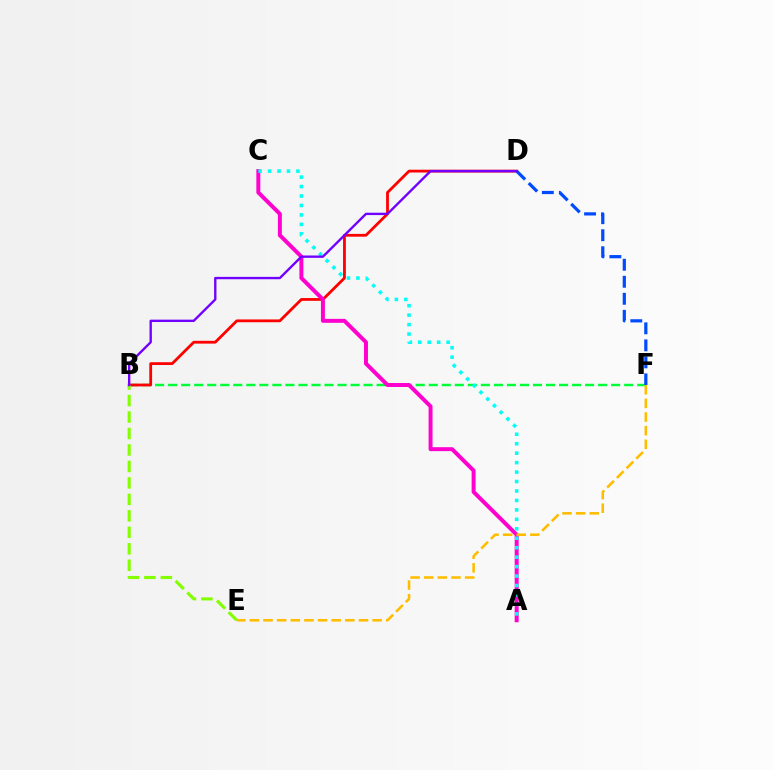{('B', 'F'): [{'color': '#00ff39', 'line_style': 'dashed', 'thickness': 1.77}], ('B', 'D'): [{'color': '#ff0000', 'line_style': 'solid', 'thickness': 2.01}, {'color': '#7200ff', 'line_style': 'solid', 'thickness': 1.7}], ('A', 'C'): [{'color': '#ff00cf', 'line_style': 'solid', 'thickness': 2.85}, {'color': '#00fff6', 'line_style': 'dotted', 'thickness': 2.57}], ('E', 'F'): [{'color': '#ffbd00', 'line_style': 'dashed', 'thickness': 1.85}], ('D', 'F'): [{'color': '#004bff', 'line_style': 'dashed', 'thickness': 2.31}], ('B', 'E'): [{'color': '#84ff00', 'line_style': 'dashed', 'thickness': 2.24}]}